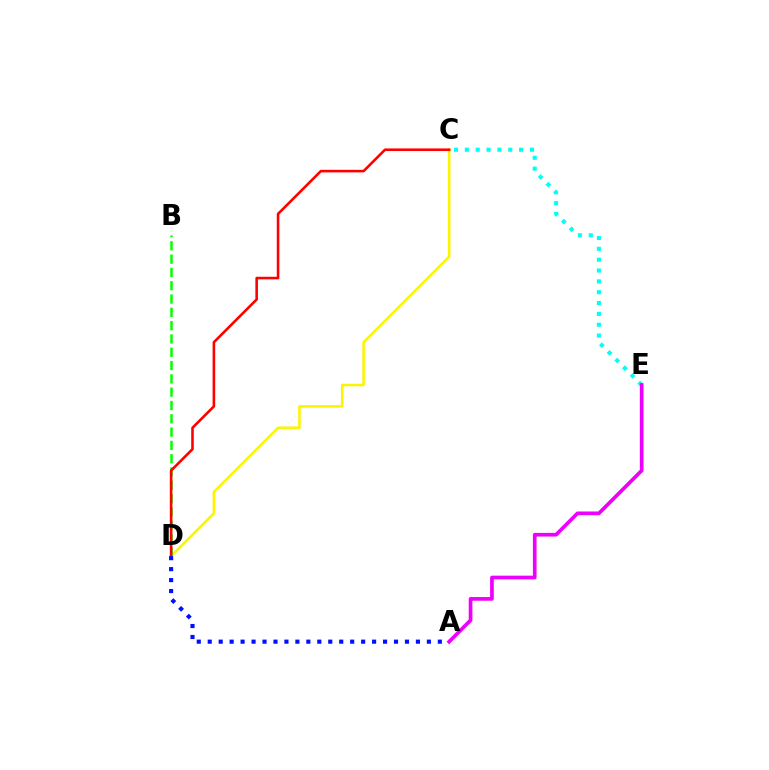{('C', 'D'): [{'color': '#fcf500', 'line_style': 'solid', 'thickness': 1.86}, {'color': '#ff0000', 'line_style': 'solid', 'thickness': 1.87}], ('B', 'D'): [{'color': '#08ff00', 'line_style': 'dashed', 'thickness': 1.81}], ('C', 'E'): [{'color': '#00fff6', 'line_style': 'dotted', 'thickness': 2.95}], ('A', 'D'): [{'color': '#0010ff', 'line_style': 'dotted', 'thickness': 2.98}], ('A', 'E'): [{'color': '#ee00ff', 'line_style': 'solid', 'thickness': 2.66}]}